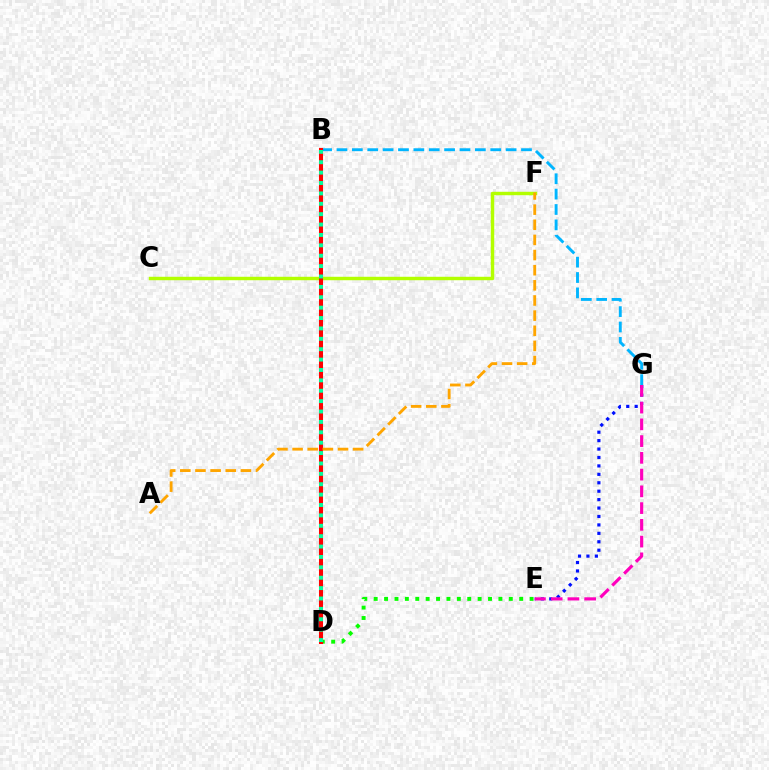{('E', 'G'): [{'color': '#0010ff', 'line_style': 'dotted', 'thickness': 2.29}, {'color': '#ff00bd', 'line_style': 'dashed', 'thickness': 2.28}], ('B', 'G'): [{'color': '#00b5ff', 'line_style': 'dashed', 'thickness': 2.09}], ('B', 'D'): [{'color': '#9b00ff', 'line_style': 'dashed', 'thickness': 1.86}, {'color': '#ff0000', 'line_style': 'solid', 'thickness': 2.92}, {'color': '#00ff9d', 'line_style': 'dotted', 'thickness': 2.82}], ('C', 'F'): [{'color': '#b3ff00', 'line_style': 'solid', 'thickness': 2.48}], ('D', 'E'): [{'color': '#08ff00', 'line_style': 'dotted', 'thickness': 2.82}], ('A', 'F'): [{'color': '#ffa500', 'line_style': 'dashed', 'thickness': 2.06}]}